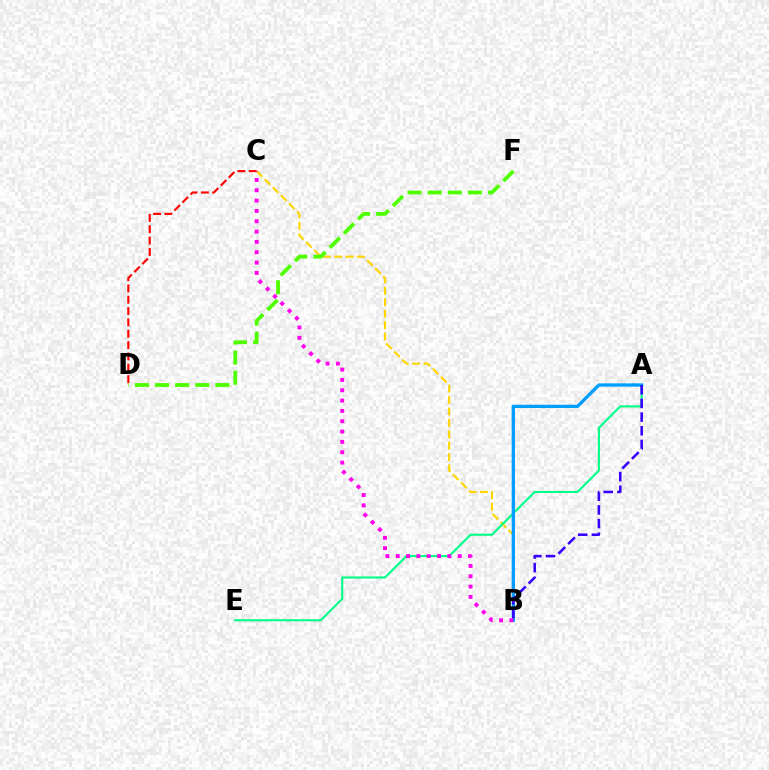{('B', 'C'): [{'color': '#ffd500', 'line_style': 'dashed', 'thickness': 1.55}, {'color': '#ff00ed', 'line_style': 'dotted', 'thickness': 2.81}], ('A', 'E'): [{'color': '#00ff86', 'line_style': 'solid', 'thickness': 1.51}], ('A', 'B'): [{'color': '#009eff', 'line_style': 'solid', 'thickness': 2.38}, {'color': '#3700ff', 'line_style': 'dashed', 'thickness': 1.86}], ('D', 'F'): [{'color': '#4fff00', 'line_style': 'dashed', 'thickness': 2.73}], ('C', 'D'): [{'color': '#ff0000', 'line_style': 'dashed', 'thickness': 1.54}]}